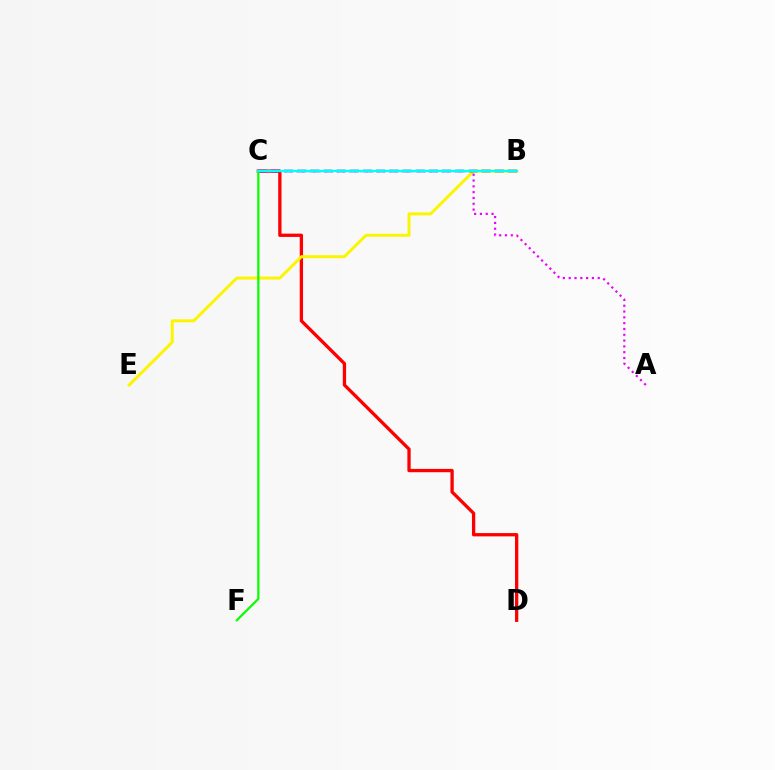{('C', 'D'): [{'color': '#ff0000', 'line_style': 'solid', 'thickness': 2.38}], ('B', 'E'): [{'color': '#fcf500', 'line_style': 'solid', 'thickness': 2.14}], ('B', 'C'): [{'color': '#0010ff', 'line_style': 'dashed', 'thickness': 1.79}, {'color': '#00fff6', 'line_style': 'solid', 'thickness': 1.66}], ('A', 'C'): [{'color': '#ee00ff', 'line_style': 'dotted', 'thickness': 1.58}], ('C', 'F'): [{'color': '#08ff00', 'line_style': 'solid', 'thickness': 1.59}]}